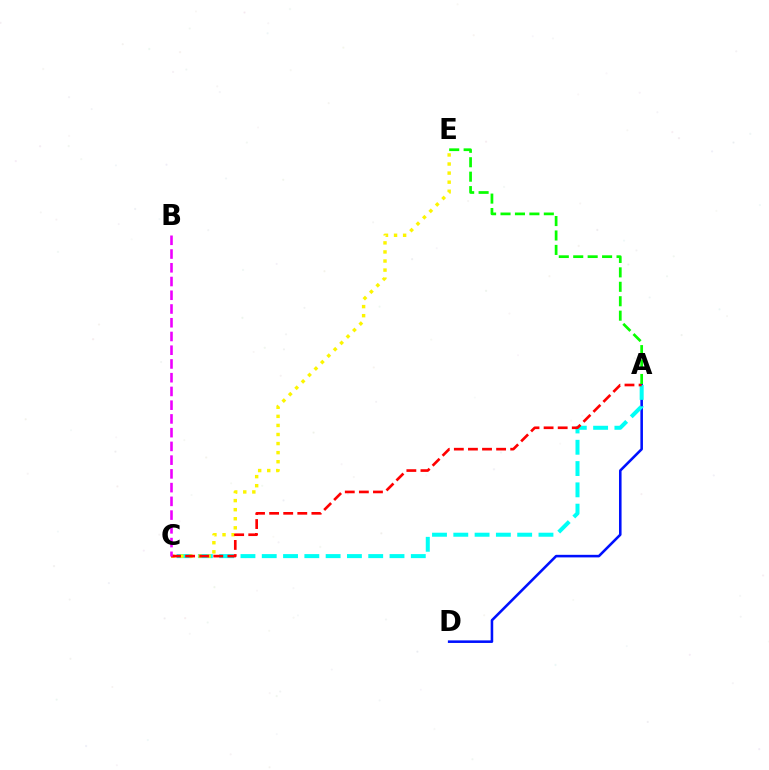{('A', 'D'): [{'color': '#0010ff', 'line_style': 'solid', 'thickness': 1.85}], ('A', 'C'): [{'color': '#00fff6', 'line_style': 'dashed', 'thickness': 2.89}, {'color': '#ff0000', 'line_style': 'dashed', 'thickness': 1.91}], ('C', 'E'): [{'color': '#fcf500', 'line_style': 'dotted', 'thickness': 2.47}], ('A', 'E'): [{'color': '#08ff00', 'line_style': 'dashed', 'thickness': 1.96}], ('B', 'C'): [{'color': '#ee00ff', 'line_style': 'dashed', 'thickness': 1.87}]}